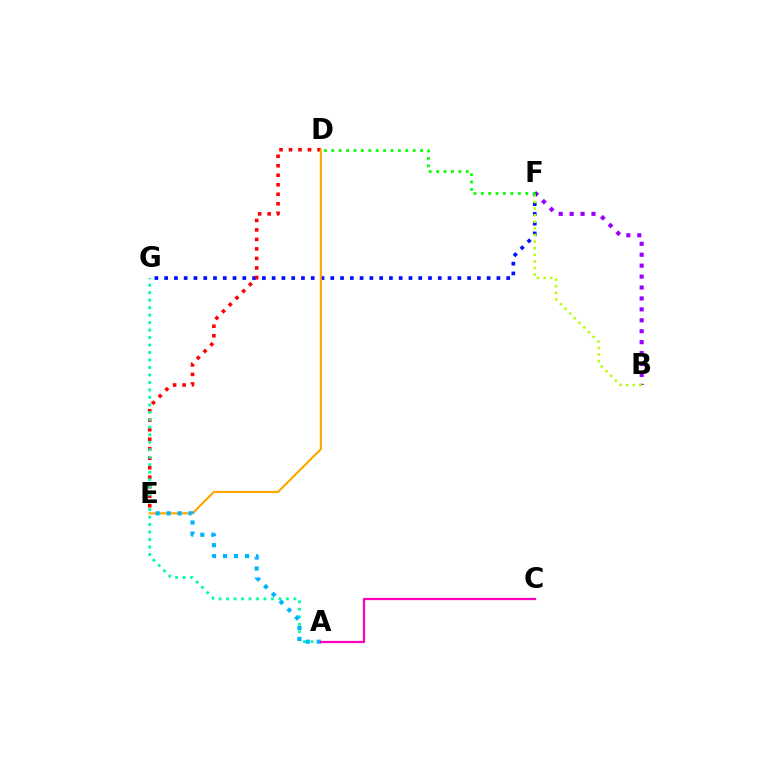{('B', 'F'): [{'color': '#9b00ff', 'line_style': 'dotted', 'thickness': 2.97}, {'color': '#b3ff00', 'line_style': 'dotted', 'thickness': 1.8}], ('F', 'G'): [{'color': '#0010ff', 'line_style': 'dotted', 'thickness': 2.66}], ('D', 'E'): [{'color': '#ff0000', 'line_style': 'dotted', 'thickness': 2.58}, {'color': '#ffa500', 'line_style': 'solid', 'thickness': 1.53}], ('A', 'G'): [{'color': '#00ff9d', 'line_style': 'dotted', 'thickness': 2.03}], ('A', 'E'): [{'color': '#00b5ff', 'line_style': 'dotted', 'thickness': 2.99}], ('A', 'C'): [{'color': '#ff00bd', 'line_style': 'solid', 'thickness': 1.61}], ('D', 'F'): [{'color': '#08ff00', 'line_style': 'dotted', 'thickness': 2.01}]}